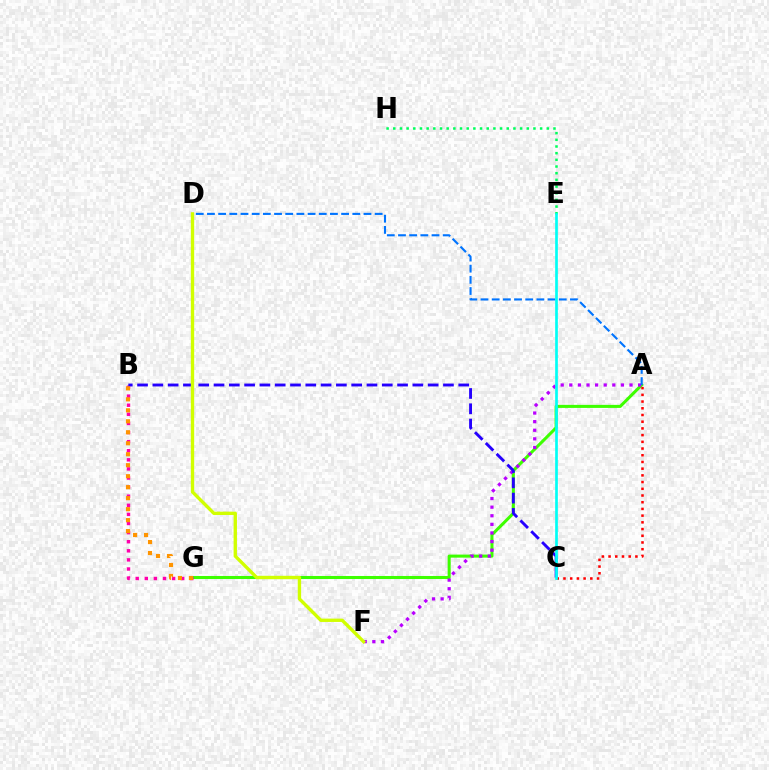{('E', 'H'): [{'color': '#00ff5c', 'line_style': 'dotted', 'thickness': 1.81}], ('A', 'G'): [{'color': '#3dff00', 'line_style': 'solid', 'thickness': 2.19}], ('A', 'F'): [{'color': '#b900ff', 'line_style': 'dotted', 'thickness': 2.34}], ('A', 'D'): [{'color': '#0074ff', 'line_style': 'dashed', 'thickness': 1.52}], ('A', 'C'): [{'color': '#ff0000', 'line_style': 'dotted', 'thickness': 1.82}], ('B', 'G'): [{'color': '#ff00ac', 'line_style': 'dotted', 'thickness': 2.47}, {'color': '#ff9400', 'line_style': 'dotted', 'thickness': 2.98}], ('B', 'C'): [{'color': '#2500ff', 'line_style': 'dashed', 'thickness': 2.08}], ('C', 'E'): [{'color': '#00fff6', 'line_style': 'solid', 'thickness': 1.93}], ('D', 'F'): [{'color': '#d1ff00', 'line_style': 'solid', 'thickness': 2.41}]}